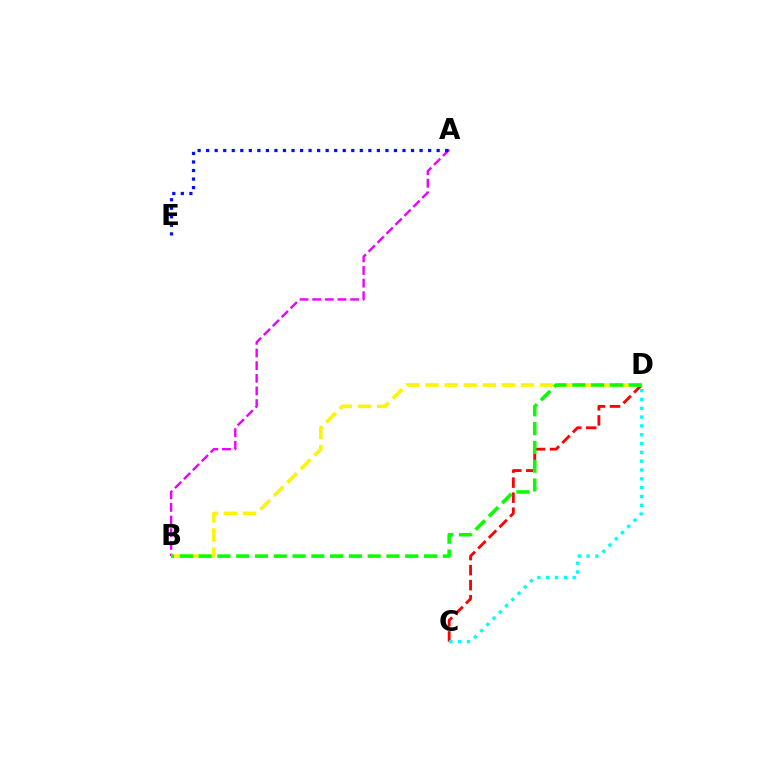{('C', 'D'): [{'color': '#ff0000', 'line_style': 'dashed', 'thickness': 2.04}, {'color': '#00fff6', 'line_style': 'dotted', 'thickness': 2.4}], ('A', 'B'): [{'color': '#ee00ff', 'line_style': 'dashed', 'thickness': 1.72}], ('B', 'D'): [{'color': '#fcf500', 'line_style': 'dashed', 'thickness': 2.59}, {'color': '#08ff00', 'line_style': 'dashed', 'thickness': 2.55}], ('A', 'E'): [{'color': '#0010ff', 'line_style': 'dotted', 'thickness': 2.32}]}